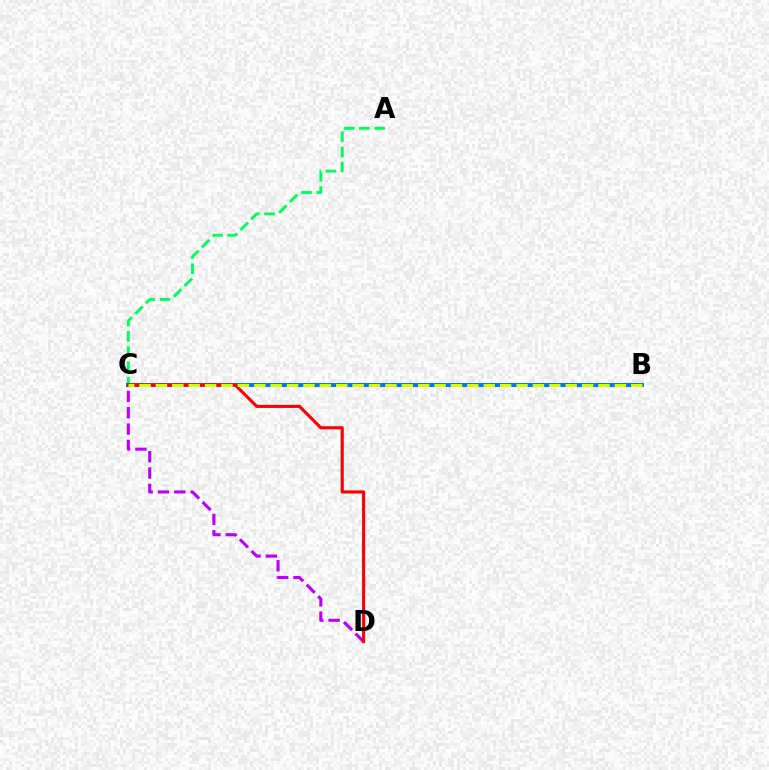{('C', 'D'): [{'color': '#b900ff', 'line_style': 'dashed', 'thickness': 2.22}, {'color': '#ff0000', 'line_style': 'solid', 'thickness': 2.24}], ('A', 'C'): [{'color': '#00ff5c', 'line_style': 'dashed', 'thickness': 2.07}], ('B', 'C'): [{'color': '#0074ff', 'line_style': 'solid', 'thickness': 2.86}, {'color': '#d1ff00', 'line_style': 'dashed', 'thickness': 2.23}]}